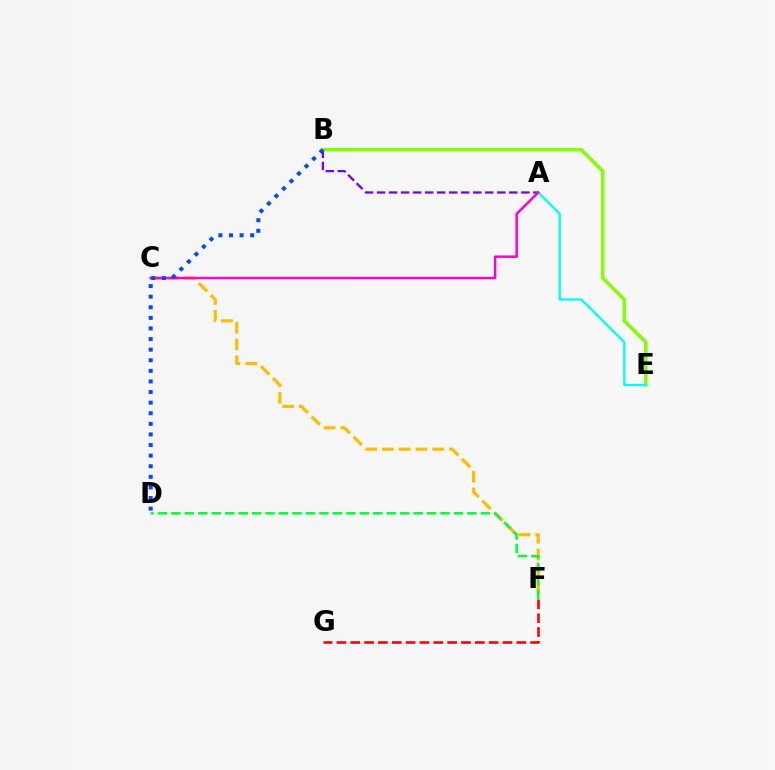{('C', 'F'): [{'color': '#ffbd00', 'line_style': 'dashed', 'thickness': 2.28}], ('B', 'E'): [{'color': '#84ff00', 'line_style': 'solid', 'thickness': 2.52}], ('A', 'E'): [{'color': '#00fff6', 'line_style': 'solid', 'thickness': 1.65}], ('A', 'B'): [{'color': '#7200ff', 'line_style': 'dashed', 'thickness': 1.63}], ('A', 'C'): [{'color': '#ff00cf', 'line_style': 'solid', 'thickness': 1.77}], ('B', 'D'): [{'color': '#004bff', 'line_style': 'dotted', 'thickness': 2.88}], ('D', 'F'): [{'color': '#00ff39', 'line_style': 'dashed', 'thickness': 1.83}], ('F', 'G'): [{'color': '#ff0000', 'line_style': 'dashed', 'thickness': 1.88}]}